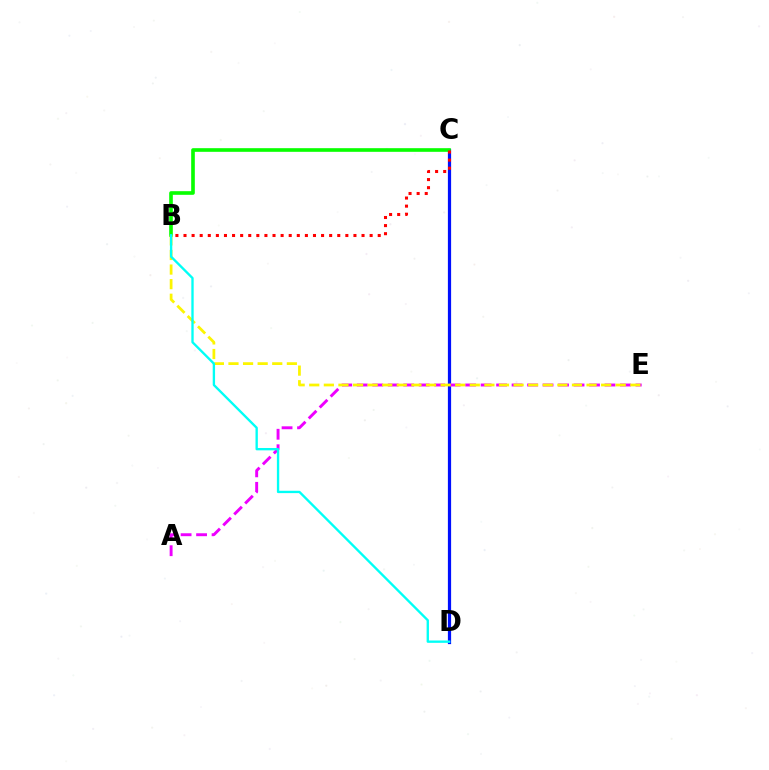{('C', 'D'): [{'color': '#0010ff', 'line_style': 'solid', 'thickness': 2.32}], ('A', 'E'): [{'color': '#ee00ff', 'line_style': 'dashed', 'thickness': 2.1}], ('B', 'C'): [{'color': '#08ff00', 'line_style': 'solid', 'thickness': 2.62}, {'color': '#ff0000', 'line_style': 'dotted', 'thickness': 2.2}], ('B', 'E'): [{'color': '#fcf500', 'line_style': 'dashed', 'thickness': 1.98}], ('B', 'D'): [{'color': '#00fff6', 'line_style': 'solid', 'thickness': 1.69}]}